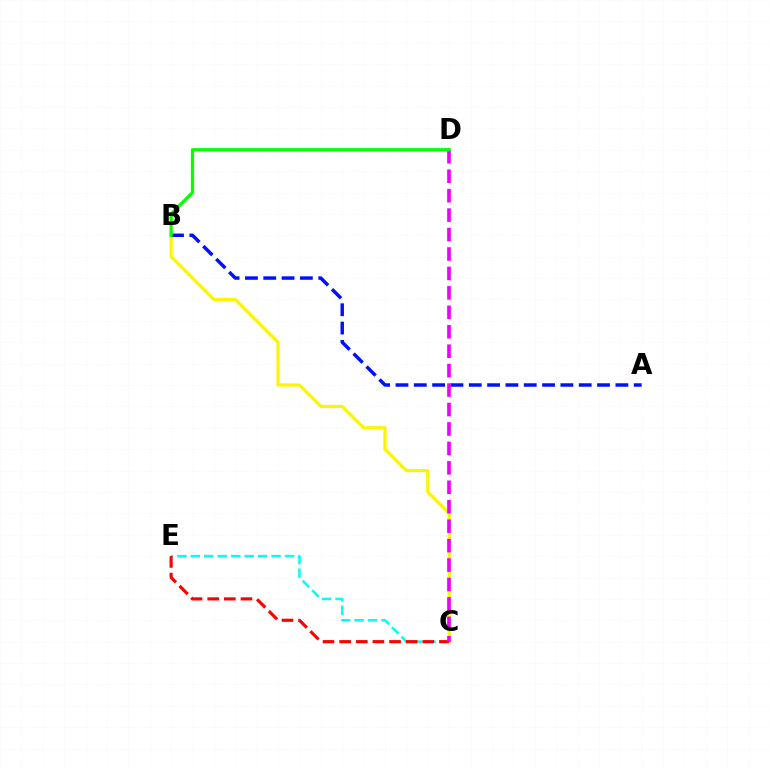{('B', 'C'): [{'color': '#fcf500', 'line_style': 'solid', 'thickness': 2.27}], ('A', 'B'): [{'color': '#0010ff', 'line_style': 'dashed', 'thickness': 2.49}], ('C', 'E'): [{'color': '#00fff6', 'line_style': 'dashed', 'thickness': 1.83}, {'color': '#ff0000', 'line_style': 'dashed', 'thickness': 2.26}], ('C', 'D'): [{'color': '#ee00ff', 'line_style': 'dashed', 'thickness': 2.64}], ('B', 'D'): [{'color': '#08ff00', 'line_style': 'solid', 'thickness': 2.32}]}